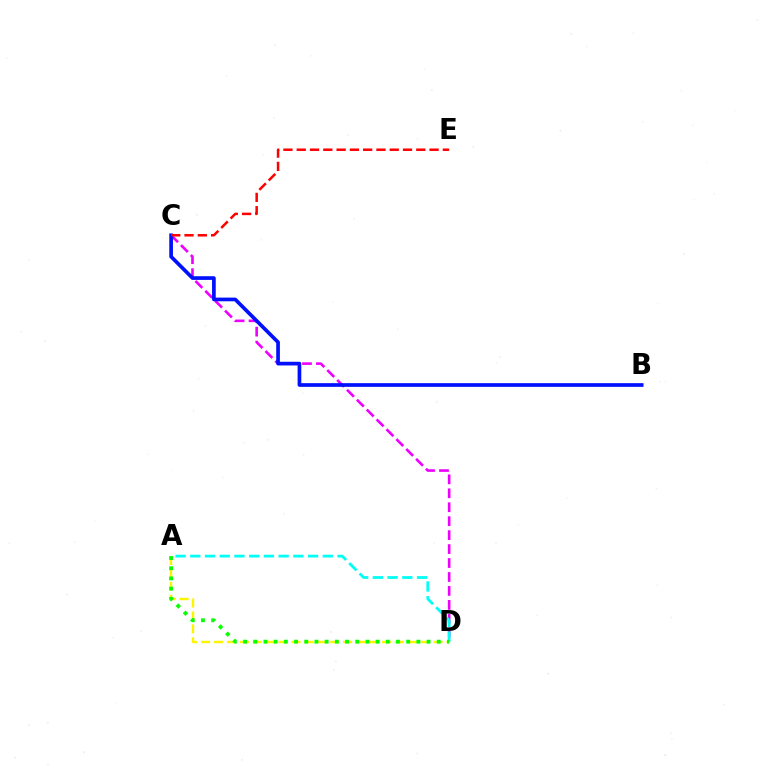{('C', 'D'): [{'color': '#ee00ff', 'line_style': 'dashed', 'thickness': 1.89}], ('A', 'D'): [{'color': '#fcf500', 'line_style': 'dashed', 'thickness': 1.75}, {'color': '#00fff6', 'line_style': 'dashed', 'thickness': 2.0}, {'color': '#08ff00', 'line_style': 'dotted', 'thickness': 2.77}], ('B', 'C'): [{'color': '#0010ff', 'line_style': 'solid', 'thickness': 2.66}], ('C', 'E'): [{'color': '#ff0000', 'line_style': 'dashed', 'thickness': 1.8}]}